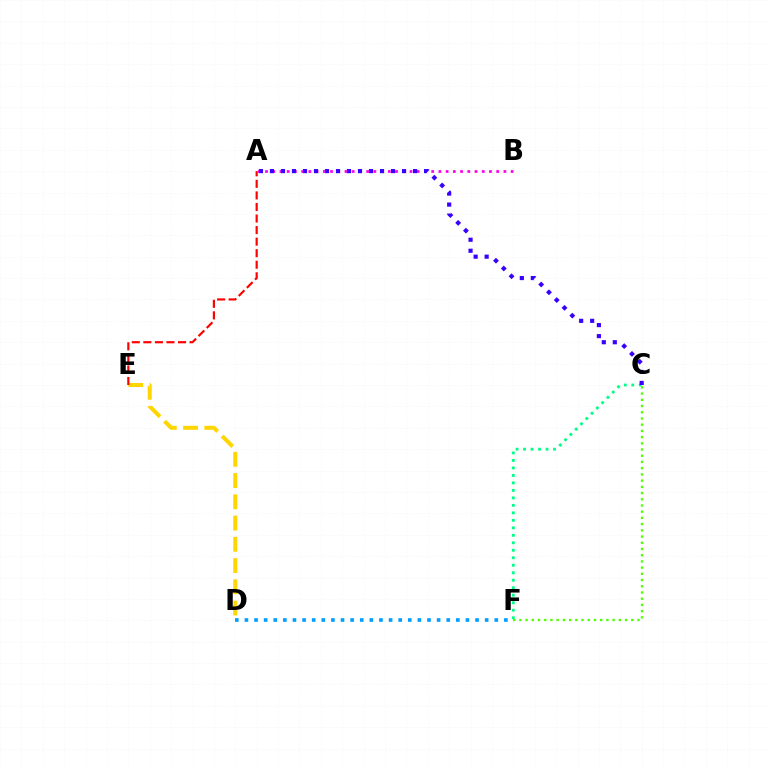{('A', 'B'): [{'color': '#ff00ed', 'line_style': 'dotted', 'thickness': 1.96}], ('C', 'F'): [{'color': '#00ff86', 'line_style': 'dotted', 'thickness': 2.03}, {'color': '#4fff00', 'line_style': 'dotted', 'thickness': 1.69}], ('D', 'E'): [{'color': '#ffd500', 'line_style': 'dashed', 'thickness': 2.89}], ('A', 'E'): [{'color': '#ff0000', 'line_style': 'dashed', 'thickness': 1.57}], ('A', 'C'): [{'color': '#3700ff', 'line_style': 'dotted', 'thickness': 2.99}], ('D', 'F'): [{'color': '#009eff', 'line_style': 'dotted', 'thickness': 2.61}]}